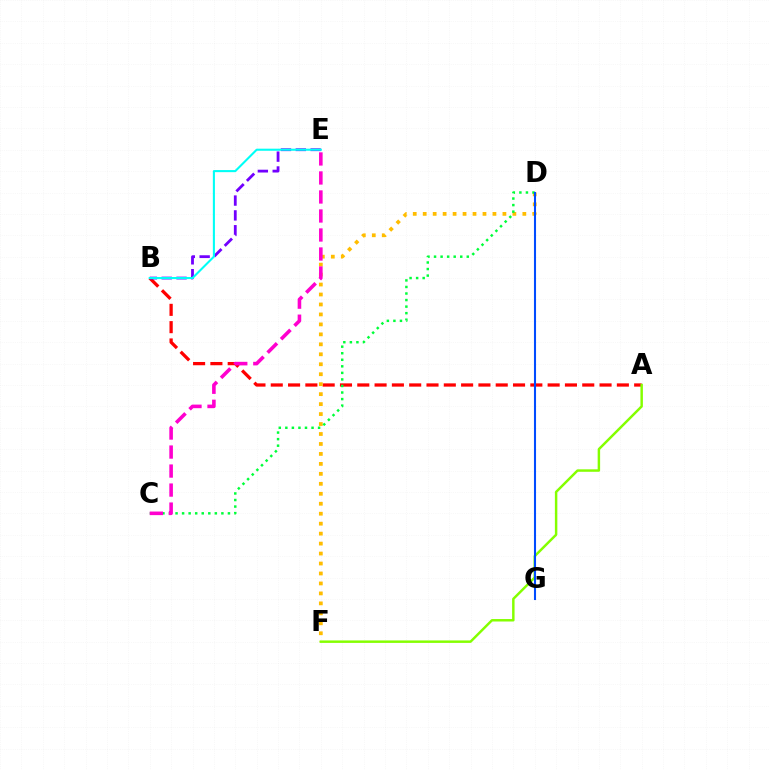{('A', 'B'): [{'color': '#ff0000', 'line_style': 'dashed', 'thickness': 2.35}], ('D', 'F'): [{'color': '#ffbd00', 'line_style': 'dotted', 'thickness': 2.71}], ('B', 'E'): [{'color': '#7200ff', 'line_style': 'dashed', 'thickness': 2.02}, {'color': '#00fff6', 'line_style': 'solid', 'thickness': 1.5}], ('C', 'D'): [{'color': '#00ff39', 'line_style': 'dotted', 'thickness': 1.78}], ('C', 'E'): [{'color': '#ff00cf', 'line_style': 'dashed', 'thickness': 2.58}], ('A', 'F'): [{'color': '#84ff00', 'line_style': 'solid', 'thickness': 1.77}], ('D', 'G'): [{'color': '#004bff', 'line_style': 'solid', 'thickness': 1.5}]}